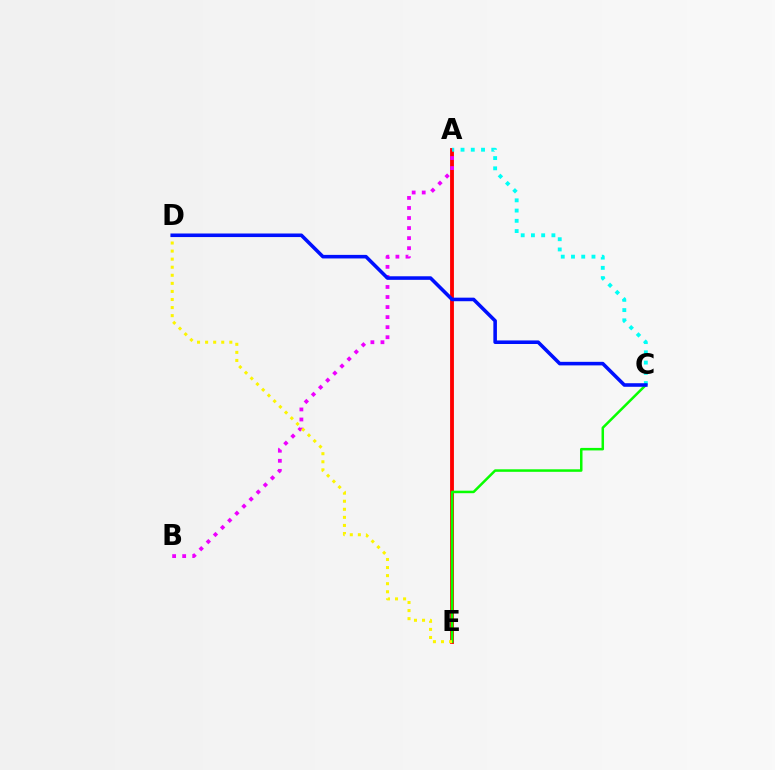{('A', 'E'): [{'color': '#ff0000', 'line_style': 'solid', 'thickness': 2.76}], ('A', 'C'): [{'color': '#00fff6', 'line_style': 'dotted', 'thickness': 2.78}], ('A', 'B'): [{'color': '#ee00ff', 'line_style': 'dotted', 'thickness': 2.73}], ('C', 'E'): [{'color': '#08ff00', 'line_style': 'solid', 'thickness': 1.81}], ('D', 'E'): [{'color': '#fcf500', 'line_style': 'dotted', 'thickness': 2.19}], ('C', 'D'): [{'color': '#0010ff', 'line_style': 'solid', 'thickness': 2.57}]}